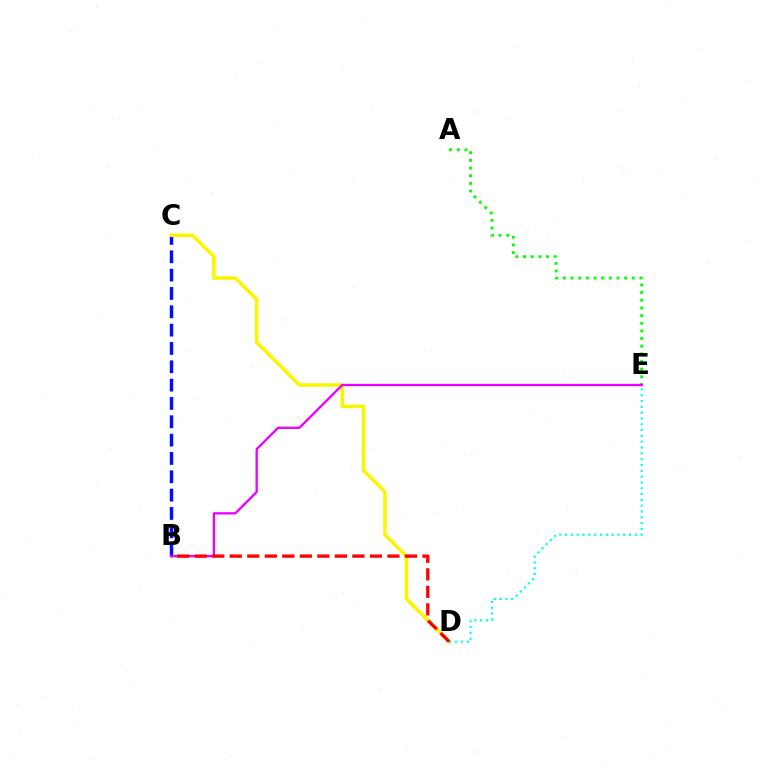{('B', 'C'): [{'color': '#0010ff', 'line_style': 'dashed', 'thickness': 2.49}], ('A', 'E'): [{'color': '#08ff00', 'line_style': 'dotted', 'thickness': 2.08}], ('C', 'D'): [{'color': '#fcf500', 'line_style': 'solid', 'thickness': 2.55}], ('B', 'E'): [{'color': '#ee00ff', 'line_style': 'solid', 'thickness': 1.67}], ('D', 'E'): [{'color': '#00fff6', 'line_style': 'dotted', 'thickness': 1.58}], ('B', 'D'): [{'color': '#ff0000', 'line_style': 'dashed', 'thickness': 2.38}]}